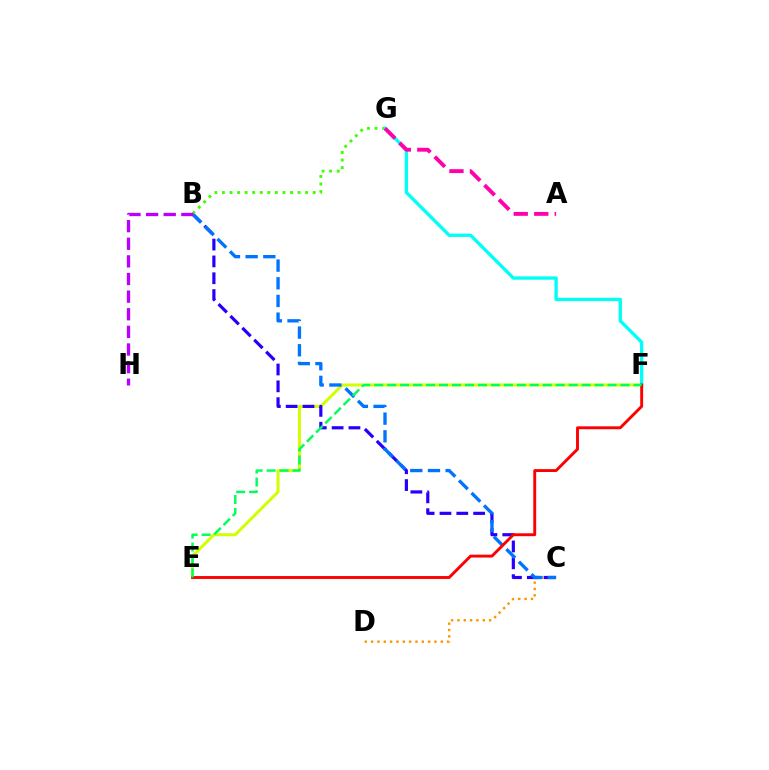{('C', 'D'): [{'color': '#ff9400', 'line_style': 'dotted', 'thickness': 1.72}], ('E', 'F'): [{'color': '#d1ff00', 'line_style': 'solid', 'thickness': 2.17}, {'color': '#ff0000', 'line_style': 'solid', 'thickness': 2.09}, {'color': '#00ff5c', 'line_style': 'dashed', 'thickness': 1.76}], ('B', 'C'): [{'color': '#2500ff', 'line_style': 'dashed', 'thickness': 2.29}, {'color': '#0074ff', 'line_style': 'dashed', 'thickness': 2.4}], ('B', 'G'): [{'color': '#3dff00', 'line_style': 'dotted', 'thickness': 2.06}], ('F', 'G'): [{'color': '#00fff6', 'line_style': 'solid', 'thickness': 2.4}], ('A', 'G'): [{'color': '#ff00ac', 'line_style': 'dashed', 'thickness': 2.79}], ('B', 'H'): [{'color': '#b900ff', 'line_style': 'dashed', 'thickness': 2.39}]}